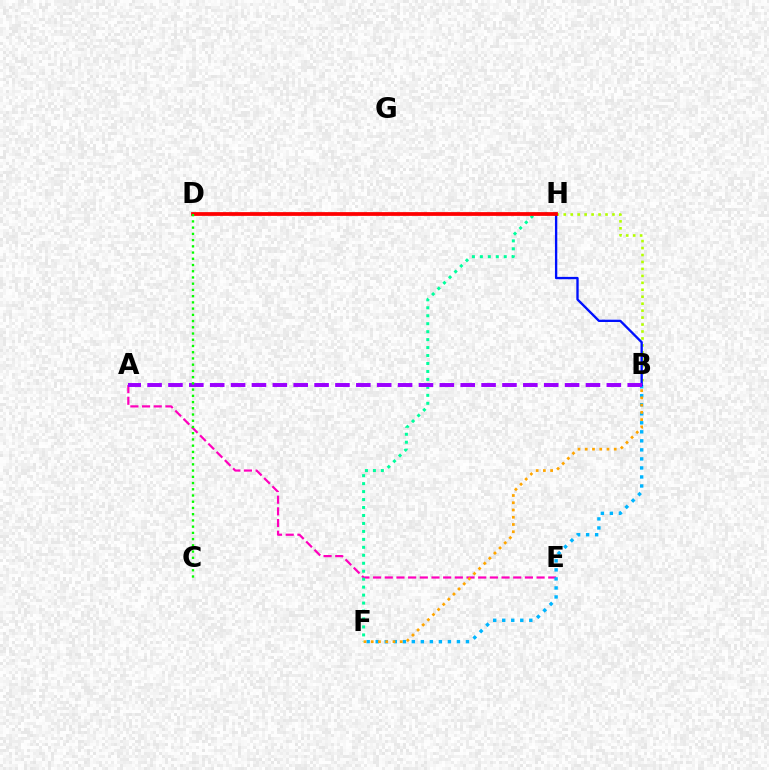{('A', 'E'): [{'color': '#ff00bd', 'line_style': 'dashed', 'thickness': 1.59}], ('B', 'F'): [{'color': '#00b5ff', 'line_style': 'dotted', 'thickness': 2.45}, {'color': '#ffa500', 'line_style': 'dotted', 'thickness': 1.97}], ('F', 'H'): [{'color': '#00ff9d', 'line_style': 'dotted', 'thickness': 2.16}], ('B', 'H'): [{'color': '#b3ff00', 'line_style': 'dotted', 'thickness': 1.89}, {'color': '#0010ff', 'line_style': 'solid', 'thickness': 1.69}], ('D', 'H'): [{'color': '#ff0000', 'line_style': 'solid', 'thickness': 2.71}], ('A', 'B'): [{'color': '#9b00ff', 'line_style': 'dashed', 'thickness': 2.84}], ('C', 'D'): [{'color': '#08ff00', 'line_style': 'dotted', 'thickness': 1.69}]}